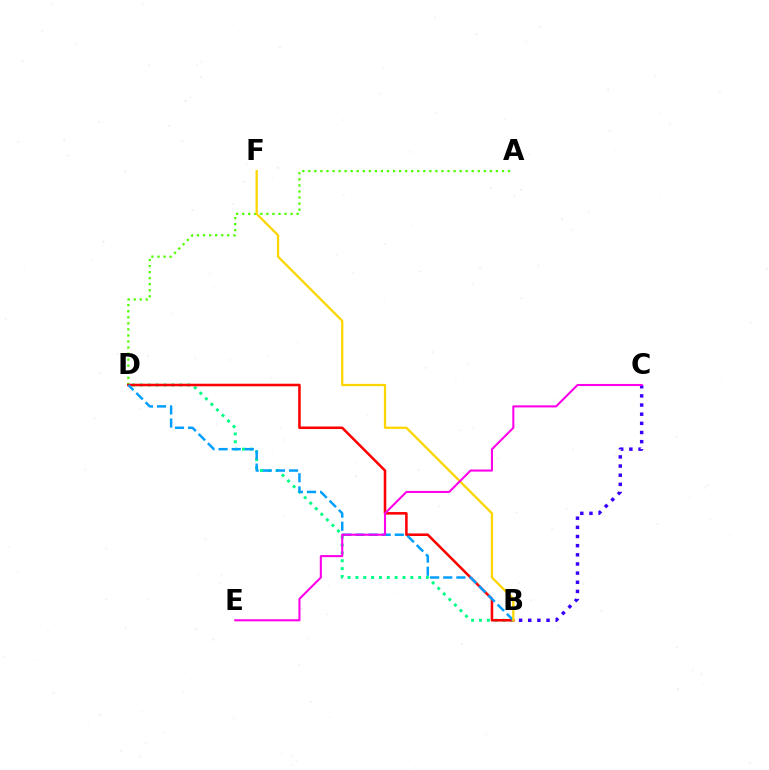{('B', 'D'): [{'color': '#00ff86', 'line_style': 'dotted', 'thickness': 2.13}, {'color': '#ff0000', 'line_style': 'solid', 'thickness': 1.84}, {'color': '#009eff', 'line_style': 'dashed', 'thickness': 1.78}], ('A', 'D'): [{'color': '#4fff00', 'line_style': 'dotted', 'thickness': 1.64}], ('B', 'C'): [{'color': '#3700ff', 'line_style': 'dotted', 'thickness': 2.49}], ('B', 'F'): [{'color': '#ffd500', 'line_style': 'solid', 'thickness': 1.63}], ('C', 'E'): [{'color': '#ff00ed', 'line_style': 'solid', 'thickness': 1.5}]}